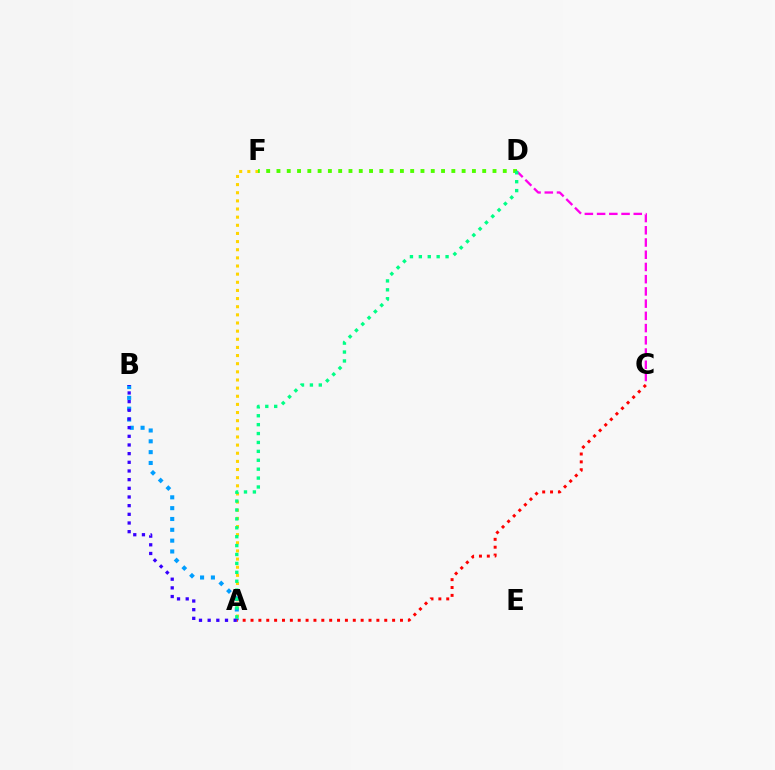{('A', 'F'): [{'color': '#ffd500', 'line_style': 'dotted', 'thickness': 2.21}], ('A', 'B'): [{'color': '#009eff', 'line_style': 'dotted', 'thickness': 2.94}, {'color': '#3700ff', 'line_style': 'dotted', 'thickness': 2.36}], ('C', 'D'): [{'color': '#ff00ed', 'line_style': 'dashed', 'thickness': 1.66}], ('D', 'F'): [{'color': '#4fff00', 'line_style': 'dotted', 'thickness': 2.79}], ('A', 'C'): [{'color': '#ff0000', 'line_style': 'dotted', 'thickness': 2.14}], ('A', 'D'): [{'color': '#00ff86', 'line_style': 'dotted', 'thickness': 2.42}]}